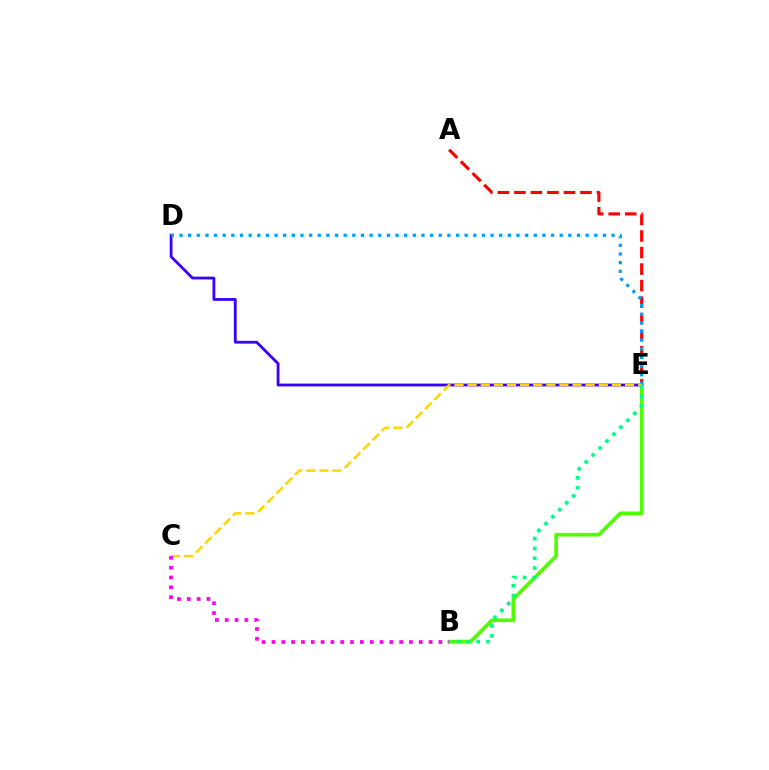{('D', 'E'): [{'color': '#3700ff', 'line_style': 'solid', 'thickness': 2.01}, {'color': '#009eff', 'line_style': 'dotted', 'thickness': 2.35}], ('B', 'E'): [{'color': '#4fff00', 'line_style': 'solid', 'thickness': 2.63}, {'color': '#00ff86', 'line_style': 'dotted', 'thickness': 2.66}], ('A', 'E'): [{'color': '#ff0000', 'line_style': 'dashed', 'thickness': 2.25}], ('C', 'E'): [{'color': '#ffd500', 'line_style': 'dashed', 'thickness': 1.78}], ('B', 'C'): [{'color': '#ff00ed', 'line_style': 'dotted', 'thickness': 2.67}]}